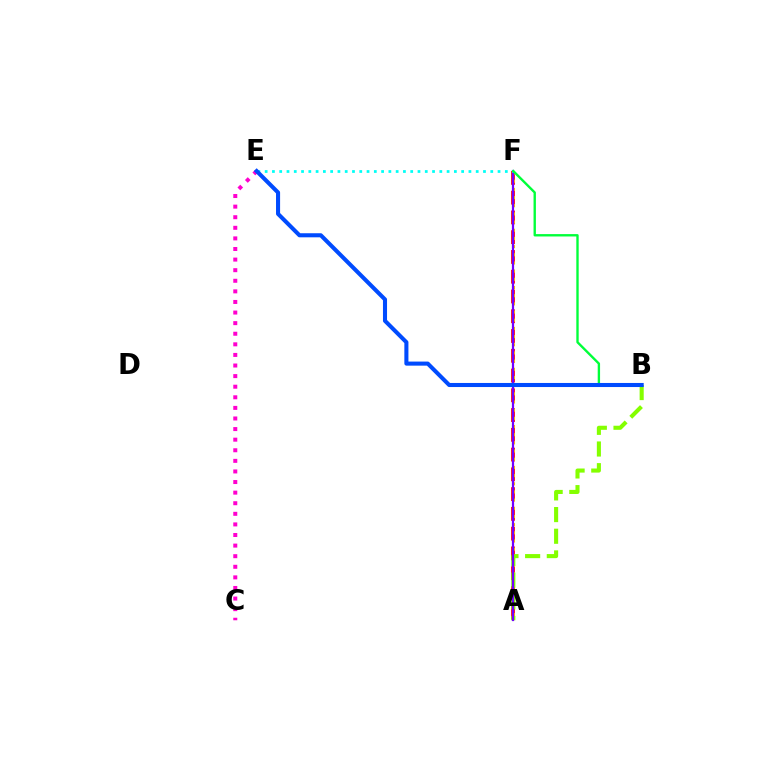{('A', 'F'): [{'color': '#ff0000', 'line_style': 'dashed', 'thickness': 2.68}, {'color': '#ffbd00', 'line_style': 'dotted', 'thickness': 2.22}, {'color': '#7200ff', 'line_style': 'solid', 'thickness': 1.59}], ('A', 'B'): [{'color': '#84ff00', 'line_style': 'dashed', 'thickness': 2.94}], ('C', 'E'): [{'color': '#ff00cf', 'line_style': 'dotted', 'thickness': 2.88}], ('E', 'F'): [{'color': '#00fff6', 'line_style': 'dotted', 'thickness': 1.98}], ('B', 'F'): [{'color': '#00ff39', 'line_style': 'solid', 'thickness': 1.7}], ('B', 'E'): [{'color': '#004bff', 'line_style': 'solid', 'thickness': 2.93}]}